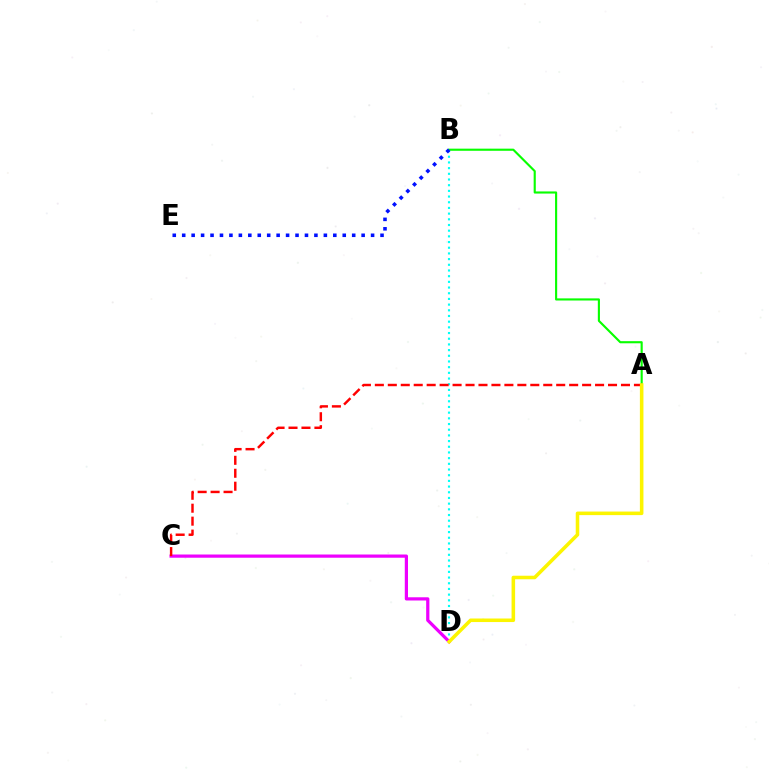{('A', 'B'): [{'color': '#08ff00', 'line_style': 'solid', 'thickness': 1.54}], ('B', 'D'): [{'color': '#00fff6', 'line_style': 'dotted', 'thickness': 1.55}], ('C', 'D'): [{'color': '#ee00ff', 'line_style': 'solid', 'thickness': 2.32}], ('B', 'E'): [{'color': '#0010ff', 'line_style': 'dotted', 'thickness': 2.57}], ('A', 'C'): [{'color': '#ff0000', 'line_style': 'dashed', 'thickness': 1.76}], ('A', 'D'): [{'color': '#fcf500', 'line_style': 'solid', 'thickness': 2.56}]}